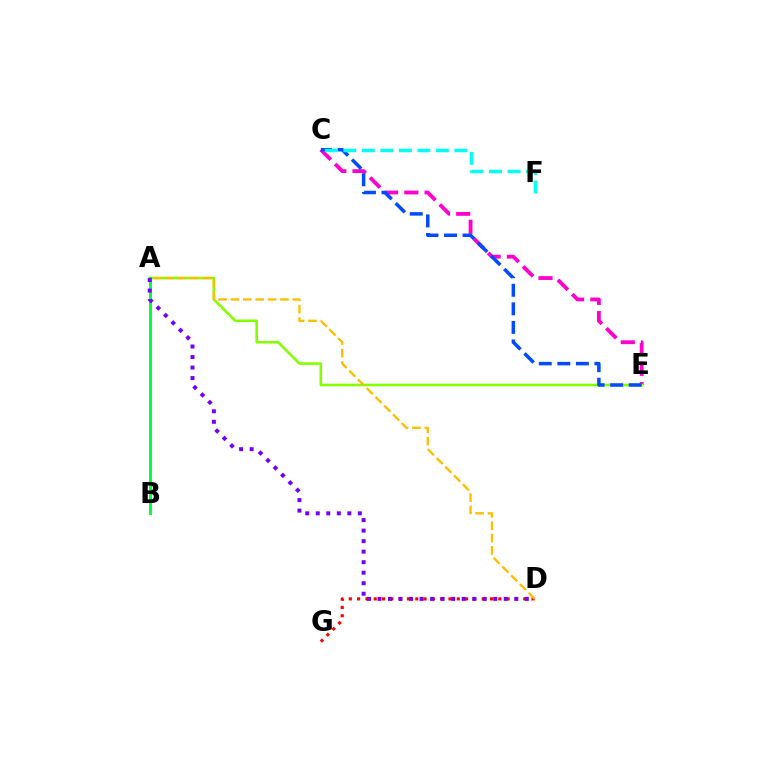{('C', 'E'): [{'color': '#ff00cf', 'line_style': 'dashed', 'thickness': 2.75}, {'color': '#004bff', 'line_style': 'dashed', 'thickness': 2.52}], ('A', 'E'): [{'color': '#84ff00', 'line_style': 'solid', 'thickness': 1.88}], ('A', 'B'): [{'color': '#00ff39', 'line_style': 'solid', 'thickness': 2.11}], ('D', 'G'): [{'color': '#ff0000', 'line_style': 'dotted', 'thickness': 2.26}], ('A', 'D'): [{'color': '#7200ff', 'line_style': 'dotted', 'thickness': 2.86}, {'color': '#ffbd00', 'line_style': 'dashed', 'thickness': 1.68}], ('C', 'F'): [{'color': '#00fff6', 'line_style': 'dashed', 'thickness': 2.52}]}